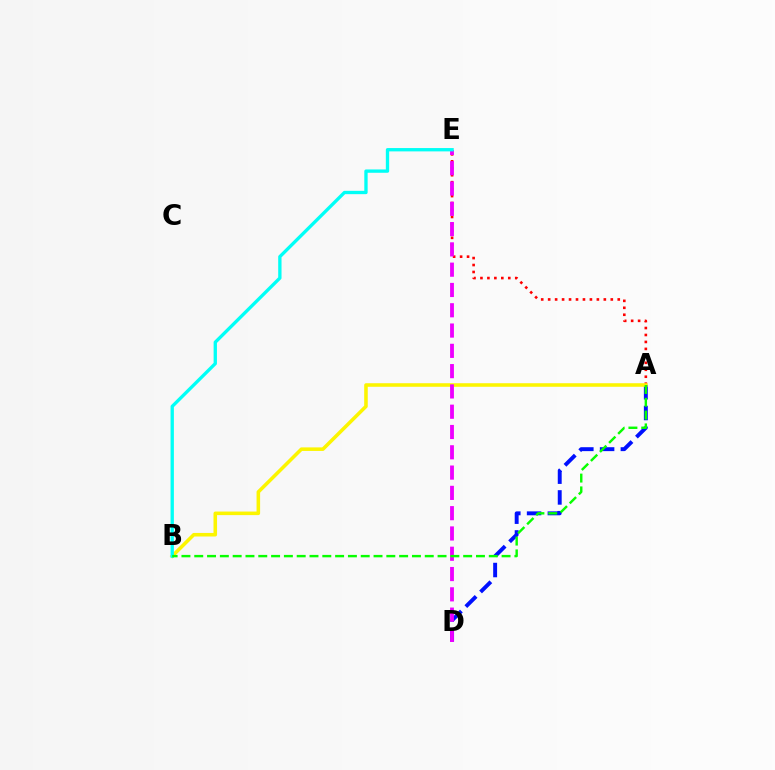{('A', 'D'): [{'color': '#0010ff', 'line_style': 'dashed', 'thickness': 2.82}], ('A', 'E'): [{'color': '#ff0000', 'line_style': 'dotted', 'thickness': 1.89}], ('A', 'B'): [{'color': '#fcf500', 'line_style': 'solid', 'thickness': 2.56}, {'color': '#08ff00', 'line_style': 'dashed', 'thickness': 1.74}], ('D', 'E'): [{'color': '#ee00ff', 'line_style': 'dashed', 'thickness': 2.76}], ('B', 'E'): [{'color': '#00fff6', 'line_style': 'solid', 'thickness': 2.39}]}